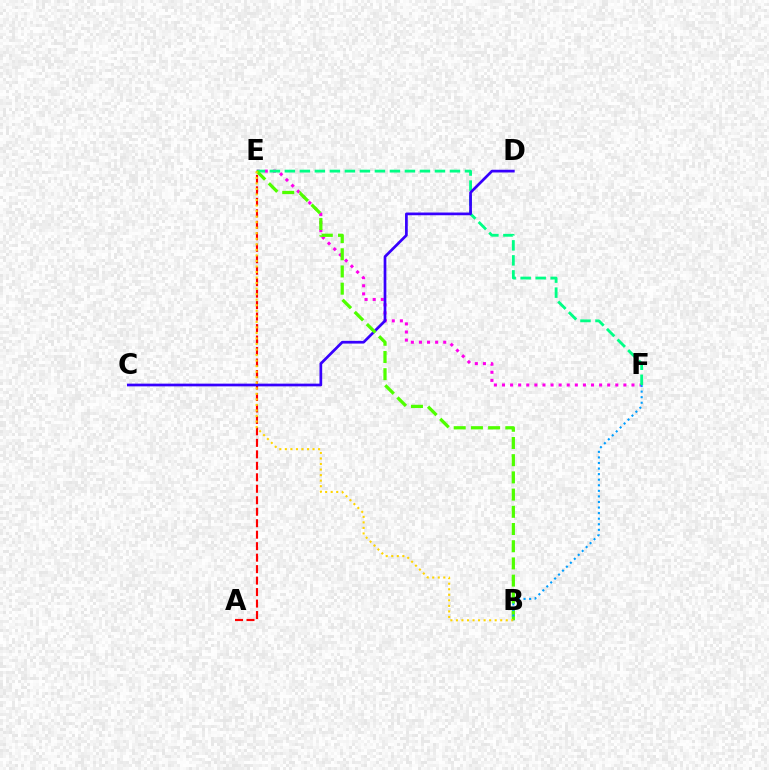{('E', 'F'): [{'color': '#ff00ed', 'line_style': 'dotted', 'thickness': 2.2}, {'color': '#00ff86', 'line_style': 'dashed', 'thickness': 2.04}], ('A', 'E'): [{'color': '#ff0000', 'line_style': 'dashed', 'thickness': 1.56}], ('C', 'D'): [{'color': '#3700ff', 'line_style': 'solid', 'thickness': 1.96}], ('B', 'E'): [{'color': '#4fff00', 'line_style': 'dashed', 'thickness': 2.34}, {'color': '#ffd500', 'line_style': 'dotted', 'thickness': 1.5}], ('B', 'F'): [{'color': '#009eff', 'line_style': 'dotted', 'thickness': 1.51}]}